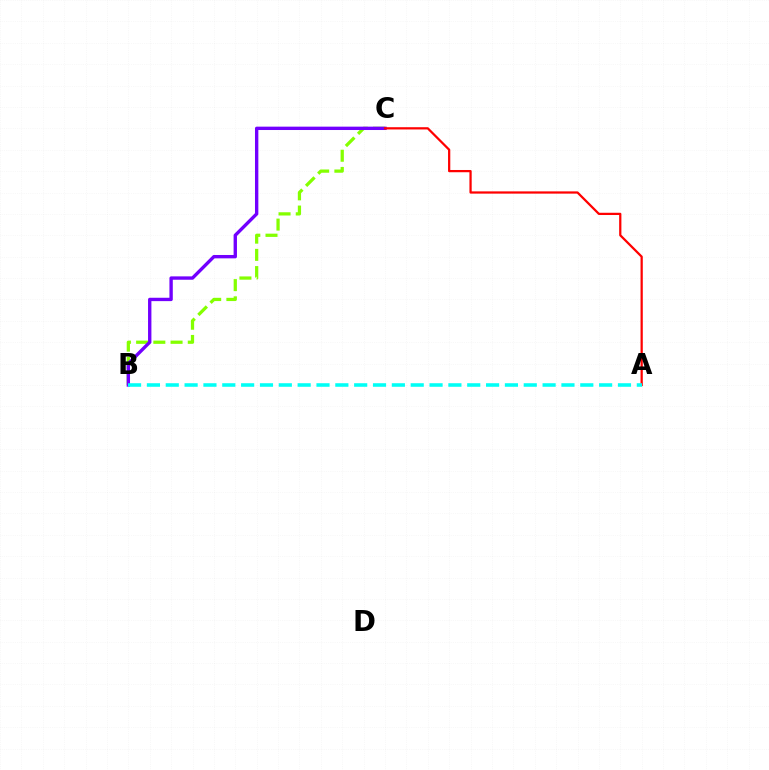{('B', 'C'): [{'color': '#84ff00', 'line_style': 'dashed', 'thickness': 2.34}, {'color': '#7200ff', 'line_style': 'solid', 'thickness': 2.42}], ('A', 'C'): [{'color': '#ff0000', 'line_style': 'solid', 'thickness': 1.62}], ('A', 'B'): [{'color': '#00fff6', 'line_style': 'dashed', 'thickness': 2.56}]}